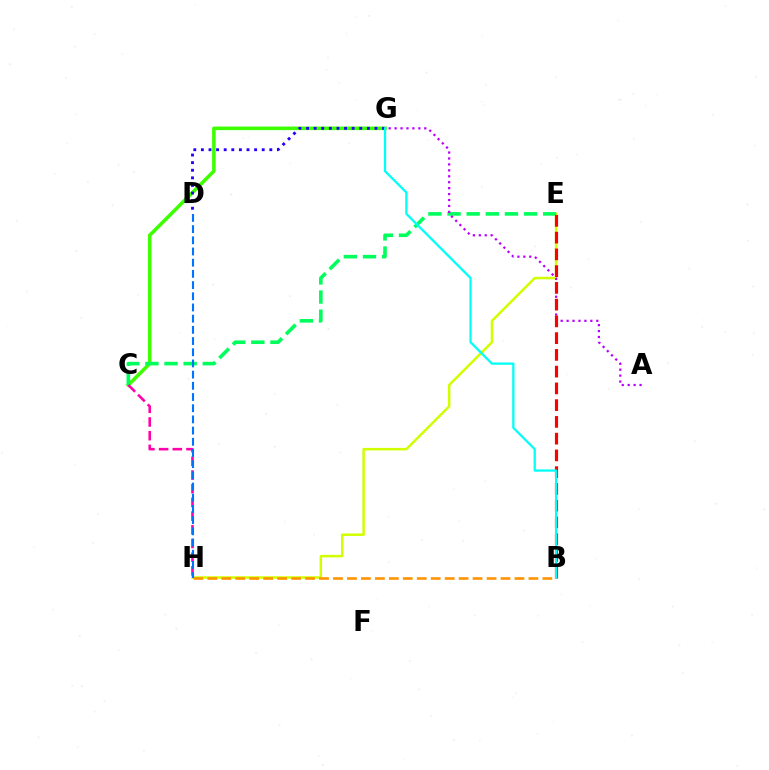{('E', 'H'): [{'color': '#d1ff00', 'line_style': 'solid', 'thickness': 1.8}], ('B', 'H'): [{'color': '#ff9400', 'line_style': 'dashed', 'thickness': 1.9}], ('C', 'G'): [{'color': '#3dff00', 'line_style': 'solid', 'thickness': 2.57}], ('C', 'E'): [{'color': '#00ff5c', 'line_style': 'dashed', 'thickness': 2.6}], ('C', 'H'): [{'color': '#ff00ac', 'line_style': 'dashed', 'thickness': 1.86}], ('D', 'G'): [{'color': '#2500ff', 'line_style': 'dotted', 'thickness': 2.07}], ('A', 'G'): [{'color': '#b900ff', 'line_style': 'dotted', 'thickness': 1.61}], ('B', 'E'): [{'color': '#ff0000', 'line_style': 'dashed', 'thickness': 2.28}], ('B', 'G'): [{'color': '#00fff6', 'line_style': 'solid', 'thickness': 1.63}], ('D', 'H'): [{'color': '#0074ff', 'line_style': 'dashed', 'thickness': 1.52}]}